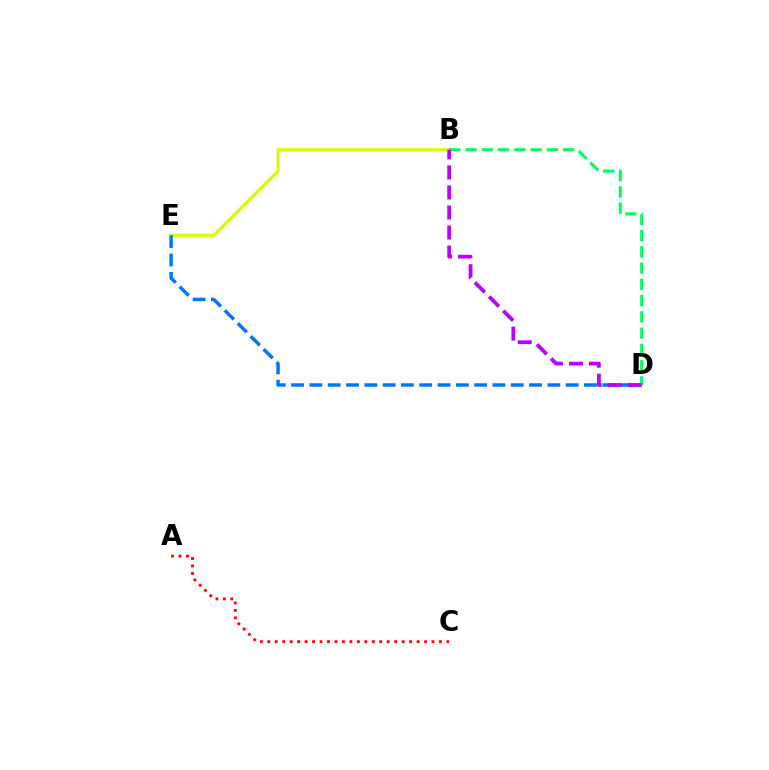{('B', 'E'): [{'color': '#d1ff00', 'line_style': 'solid', 'thickness': 2.19}], ('D', 'E'): [{'color': '#0074ff', 'line_style': 'dashed', 'thickness': 2.49}], ('B', 'D'): [{'color': '#00ff5c', 'line_style': 'dashed', 'thickness': 2.21}, {'color': '#b900ff', 'line_style': 'dashed', 'thickness': 2.72}], ('A', 'C'): [{'color': '#ff0000', 'line_style': 'dotted', 'thickness': 2.03}]}